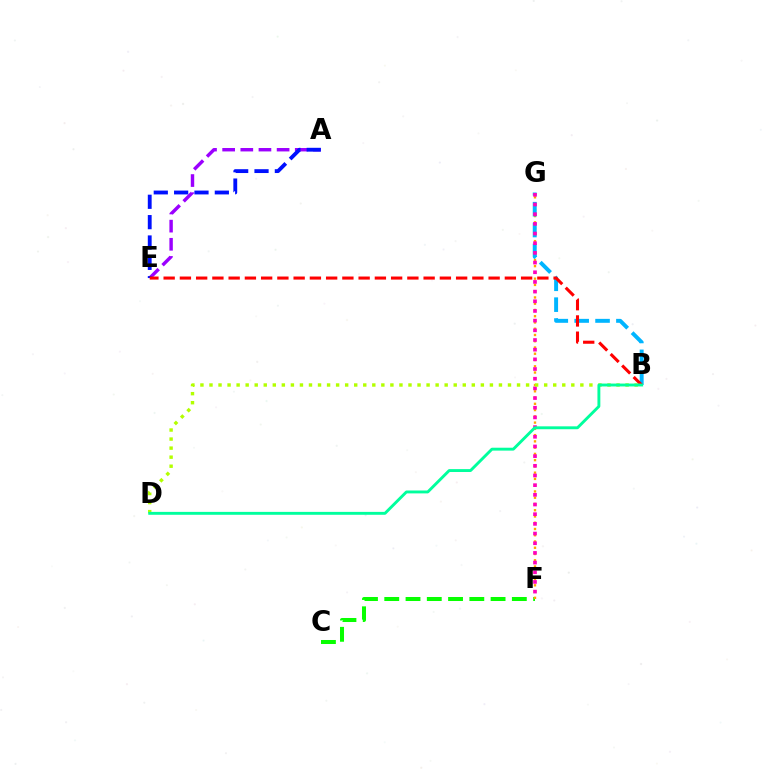{('C', 'F'): [{'color': '#08ff00', 'line_style': 'dashed', 'thickness': 2.89}], ('F', 'G'): [{'color': '#ffa500', 'line_style': 'dotted', 'thickness': 1.7}, {'color': '#ff00bd', 'line_style': 'dotted', 'thickness': 2.63}], ('B', 'G'): [{'color': '#00b5ff', 'line_style': 'dashed', 'thickness': 2.84}], ('B', 'D'): [{'color': '#b3ff00', 'line_style': 'dotted', 'thickness': 2.46}, {'color': '#00ff9d', 'line_style': 'solid', 'thickness': 2.08}], ('A', 'E'): [{'color': '#9b00ff', 'line_style': 'dashed', 'thickness': 2.47}, {'color': '#0010ff', 'line_style': 'dashed', 'thickness': 2.77}], ('B', 'E'): [{'color': '#ff0000', 'line_style': 'dashed', 'thickness': 2.21}]}